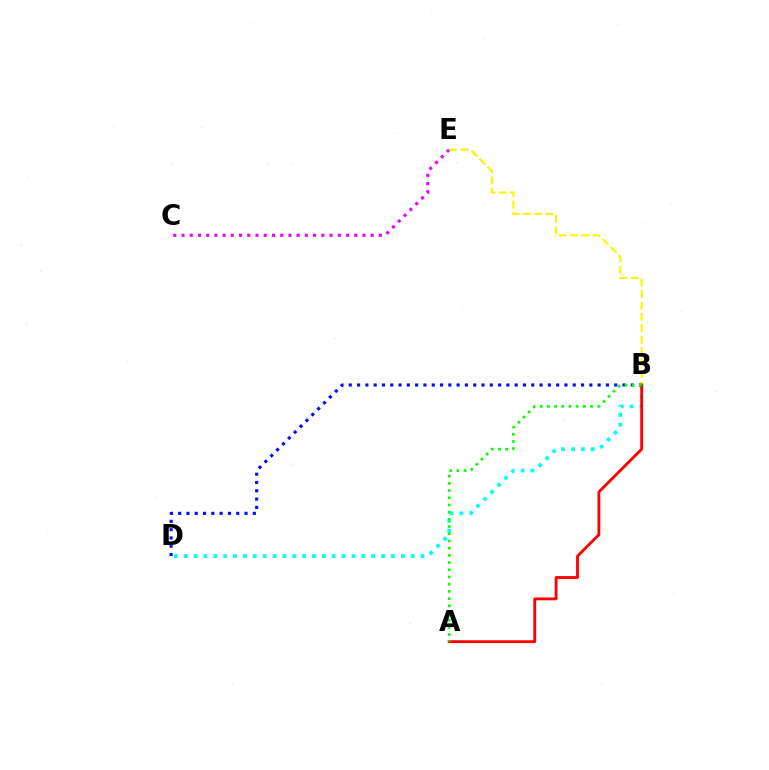{('B', 'D'): [{'color': '#00fff6', 'line_style': 'dotted', 'thickness': 2.68}, {'color': '#0010ff', 'line_style': 'dotted', 'thickness': 2.25}], ('C', 'E'): [{'color': '#ee00ff', 'line_style': 'dotted', 'thickness': 2.24}], ('B', 'E'): [{'color': '#fcf500', 'line_style': 'dashed', 'thickness': 1.55}], ('A', 'B'): [{'color': '#ff0000', 'line_style': 'solid', 'thickness': 2.04}, {'color': '#08ff00', 'line_style': 'dotted', 'thickness': 1.96}]}